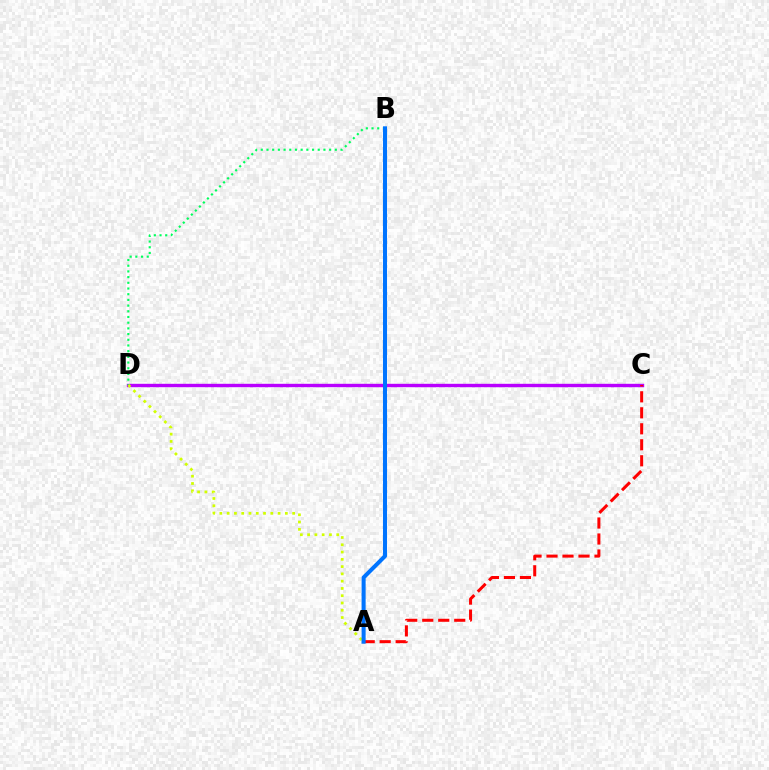{('C', 'D'): [{'color': '#b900ff', 'line_style': 'solid', 'thickness': 2.44}], ('B', 'D'): [{'color': '#00ff5c', 'line_style': 'dotted', 'thickness': 1.55}], ('A', 'D'): [{'color': '#d1ff00', 'line_style': 'dotted', 'thickness': 1.98}], ('A', 'C'): [{'color': '#ff0000', 'line_style': 'dashed', 'thickness': 2.17}], ('A', 'B'): [{'color': '#0074ff', 'line_style': 'solid', 'thickness': 2.91}]}